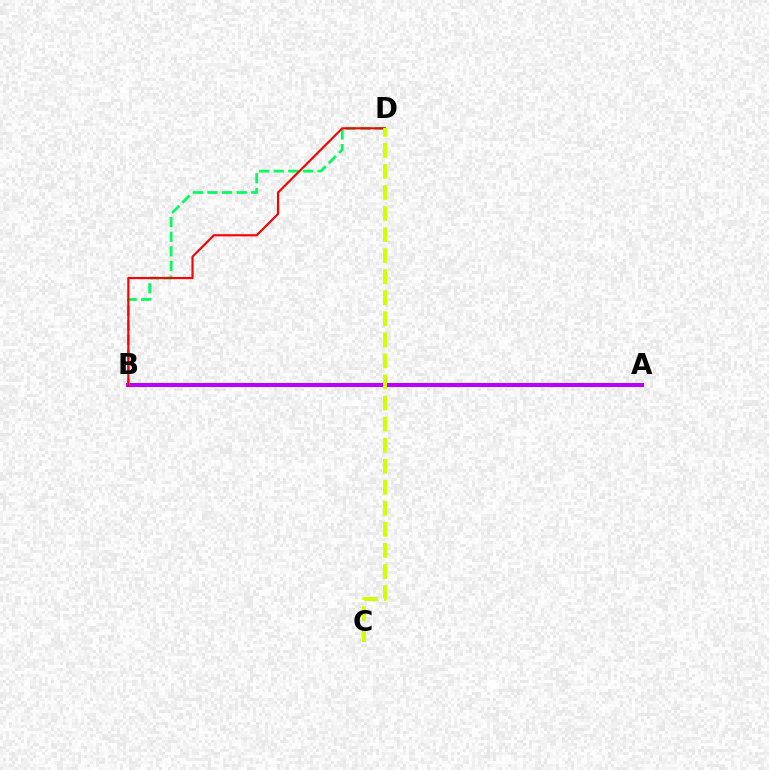{('A', 'B'): [{'color': '#0074ff', 'line_style': 'solid', 'thickness': 1.65}, {'color': '#b900ff', 'line_style': 'solid', 'thickness': 2.9}], ('B', 'D'): [{'color': '#00ff5c', 'line_style': 'dashed', 'thickness': 1.98}, {'color': '#ff0000', 'line_style': 'solid', 'thickness': 1.55}], ('C', 'D'): [{'color': '#d1ff00', 'line_style': 'dashed', 'thickness': 2.86}]}